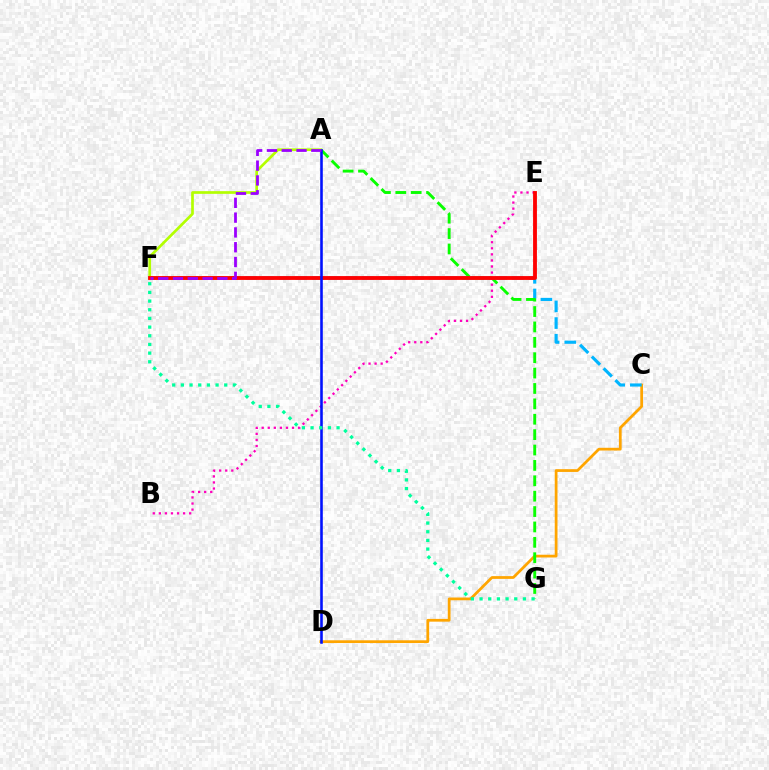{('C', 'D'): [{'color': '#ffa500', 'line_style': 'solid', 'thickness': 1.98}], ('C', 'F'): [{'color': '#00b5ff', 'line_style': 'dashed', 'thickness': 2.26}], ('A', 'F'): [{'color': '#b3ff00', 'line_style': 'solid', 'thickness': 1.94}, {'color': '#9b00ff', 'line_style': 'dashed', 'thickness': 2.01}], ('A', 'G'): [{'color': '#08ff00', 'line_style': 'dashed', 'thickness': 2.09}], ('B', 'E'): [{'color': '#ff00bd', 'line_style': 'dotted', 'thickness': 1.65}], ('E', 'F'): [{'color': '#ff0000', 'line_style': 'solid', 'thickness': 2.76}], ('A', 'D'): [{'color': '#0010ff', 'line_style': 'solid', 'thickness': 1.86}], ('F', 'G'): [{'color': '#00ff9d', 'line_style': 'dotted', 'thickness': 2.36}]}